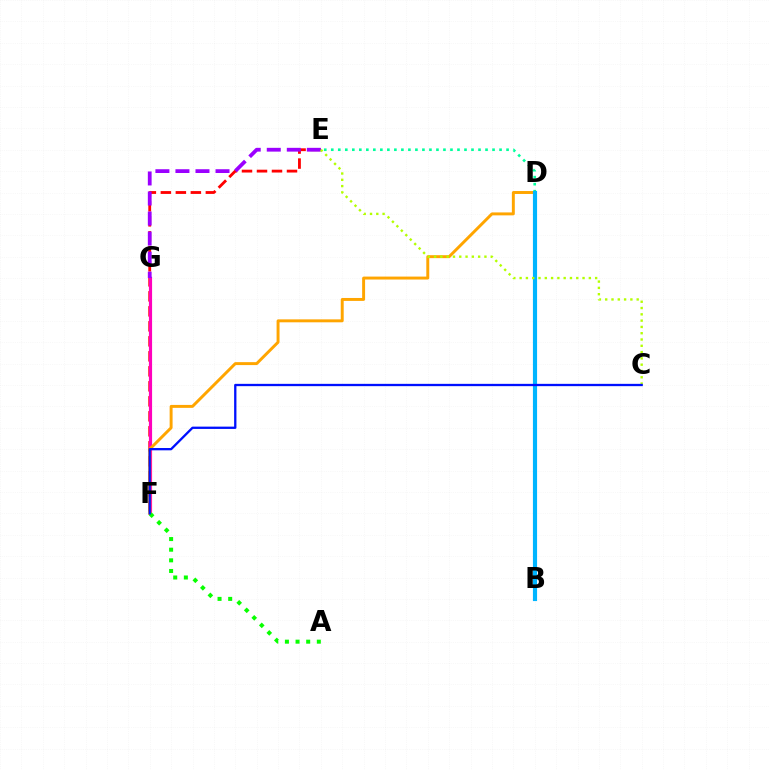{('E', 'F'): [{'color': '#ff0000', 'line_style': 'dashed', 'thickness': 2.04}], ('F', 'G'): [{'color': '#ff00bd', 'line_style': 'solid', 'thickness': 2.28}], ('E', 'G'): [{'color': '#9b00ff', 'line_style': 'dashed', 'thickness': 2.72}], ('D', 'F'): [{'color': '#ffa500', 'line_style': 'solid', 'thickness': 2.12}], ('D', 'E'): [{'color': '#00ff9d', 'line_style': 'dotted', 'thickness': 1.9}], ('B', 'D'): [{'color': '#00b5ff', 'line_style': 'solid', 'thickness': 2.99}], ('A', 'F'): [{'color': '#08ff00', 'line_style': 'dotted', 'thickness': 2.89}], ('C', 'E'): [{'color': '#b3ff00', 'line_style': 'dotted', 'thickness': 1.71}], ('C', 'F'): [{'color': '#0010ff', 'line_style': 'solid', 'thickness': 1.66}]}